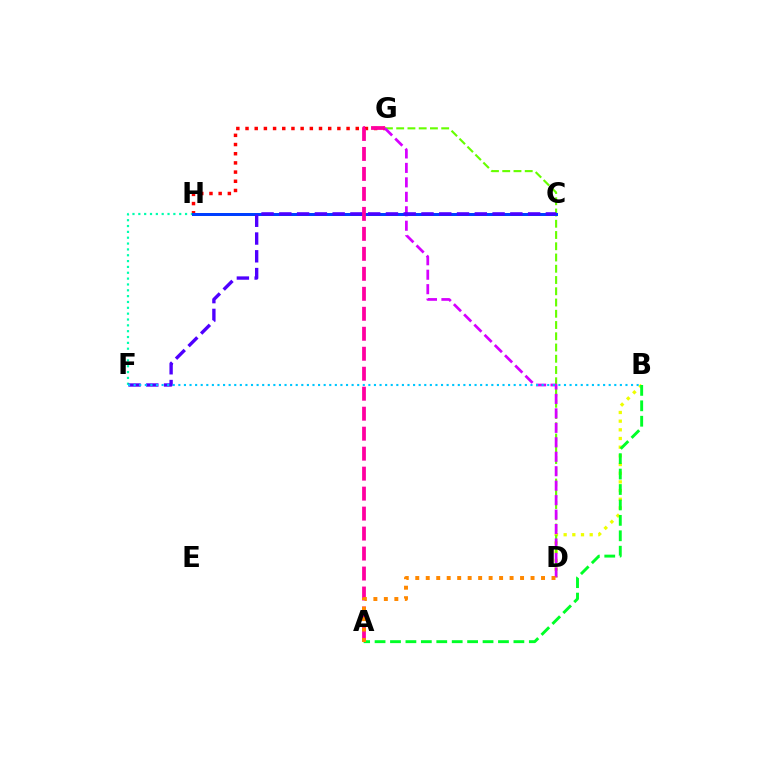{('B', 'D'): [{'color': '#eeff00', 'line_style': 'dotted', 'thickness': 2.36}], ('G', 'H'): [{'color': '#ff0000', 'line_style': 'dotted', 'thickness': 2.5}], ('D', 'G'): [{'color': '#66ff00', 'line_style': 'dashed', 'thickness': 1.53}, {'color': '#d600ff', 'line_style': 'dashed', 'thickness': 1.96}], ('F', 'H'): [{'color': '#00ffaf', 'line_style': 'dotted', 'thickness': 1.59}], ('C', 'H'): [{'color': '#003fff', 'line_style': 'solid', 'thickness': 2.16}], ('C', 'F'): [{'color': '#4f00ff', 'line_style': 'dashed', 'thickness': 2.41}], ('A', 'G'): [{'color': '#ff00a0', 'line_style': 'dashed', 'thickness': 2.71}], ('A', 'B'): [{'color': '#00ff27', 'line_style': 'dashed', 'thickness': 2.1}], ('A', 'D'): [{'color': '#ff8800', 'line_style': 'dotted', 'thickness': 2.85}], ('B', 'F'): [{'color': '#00c7ff', 'line_style': 'dotted', 'thickness': 1.52}]}